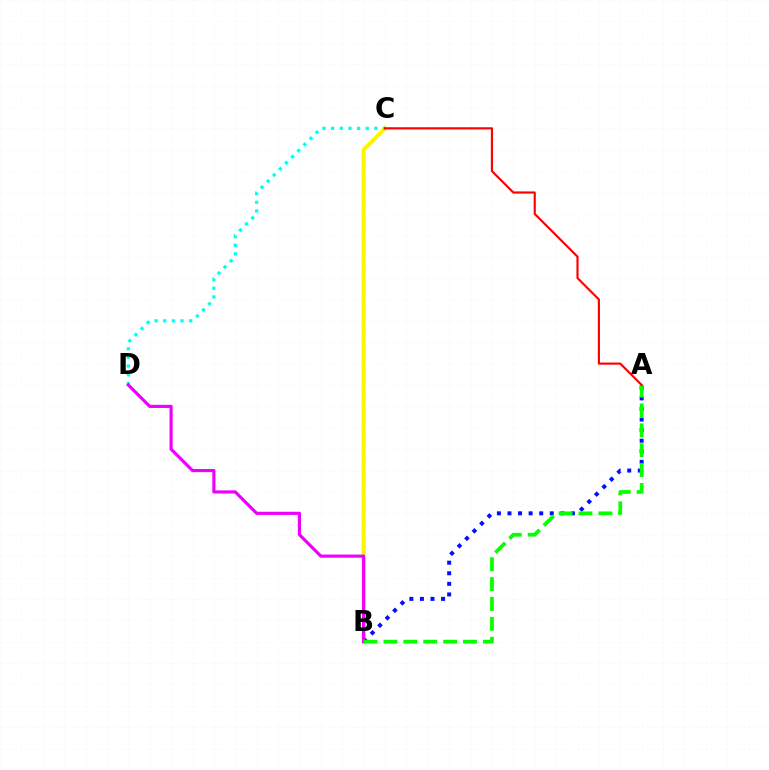{('B', 'C'): [{'color': '#fcf500', 'line_style': 'solid', 'thickness': 2.86}], ('C', 'D'): [{'color': '#00fff6', 'line_style': 'dotted', 'thickness': 2.35}], ('A', 'B'): [{'color': '#0010ff', 'line_style': 'dotted', 'thickness': 2.87}, {'color': '#08ff00', 'line_style': 'dashed', 'thickness': 2.7}], ('B', 'D'): [{'color': '#ee00ff', 'line_style': 'solid', 'thickness': 2.28}], ('A', 'C'): [{'color': '#ff0000', 'line_style': 'solid', 'thickness': 1.55}]}